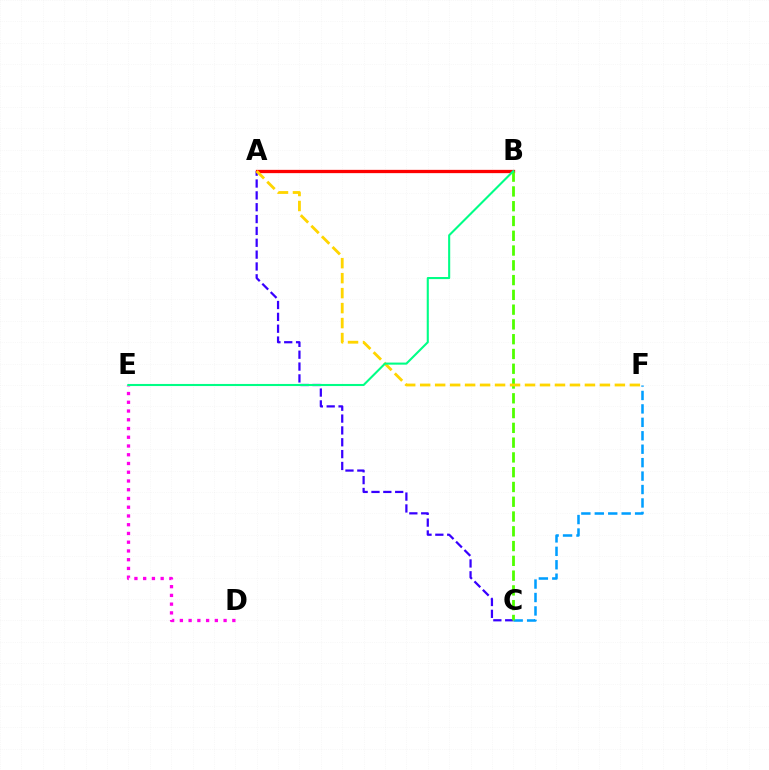{('C', 'F'): [{'color': '#009eff', 'line_style': 'dashed', 'thickness': 1.83}], ('A', 'C'): [{'color': '#3700ff', 'line_style': 'dashed', 'thickness': 1.61}], ('D', 'E'): [{'color': '#ff00ed', 'line_style': 'dotted', 'thickness': 2.38}], ('A', 'B'): [{'color': '#ff0000', 'line_style': 'solid', 'thickness': 2.37}], ('B', 'C'): [{'color': '#4fff00', 'line_style': 'dashed', 'thickness': 2.01}], ('A', 'F'): [{'color': '#ffd500', 'line_style': 'dashed', 'thickness': 2.03}], ('B', 'E'): [{'color': '#00ff86', 'line_style': 'solid', 'thickness': 1.51}]}